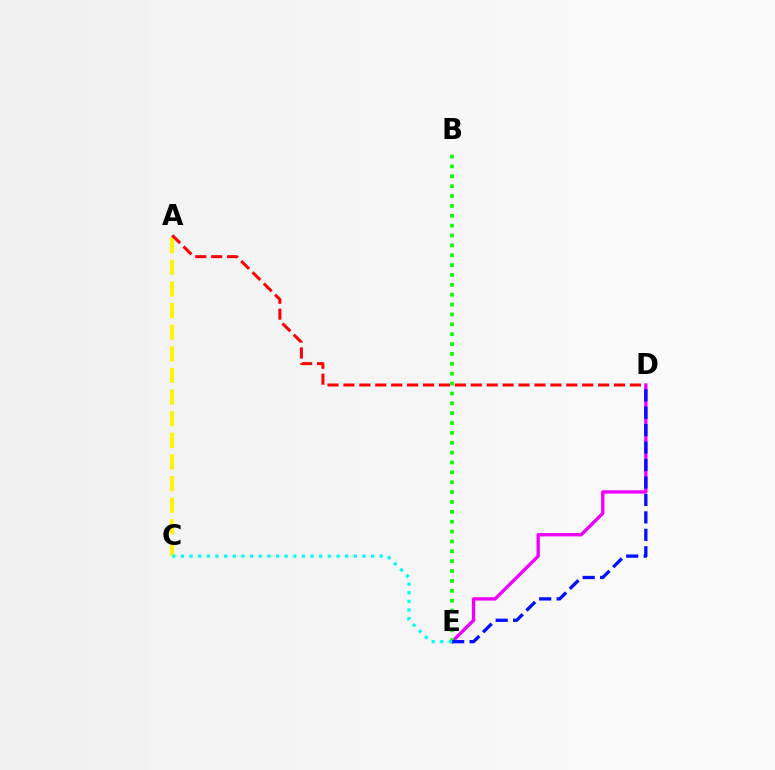{('A', 'C'): [{'color': '#fcf500', 'line_style': 'dashed', 'thickness': 2.94}], ('D', 'E'): [{'color': '#ee00ff', 'line_style': 'solid', 'thickness': 2.41}, {'color': '#0010ff', 'line_style': 'dashed', 'thickness': 2.37}], ('B', 'E'): [{'color': '#08ff00', 'line_style': 'dotted', 'thickness': 2.68}], ('A', 'D'): [{'color': '#ff0000', 'line_style': 'dashed', 'thickness': 2.16}], ('C', 'E'): [{'color': '#00fff6', 'line_style': 'dotted', 'thickness': 2.35}]}